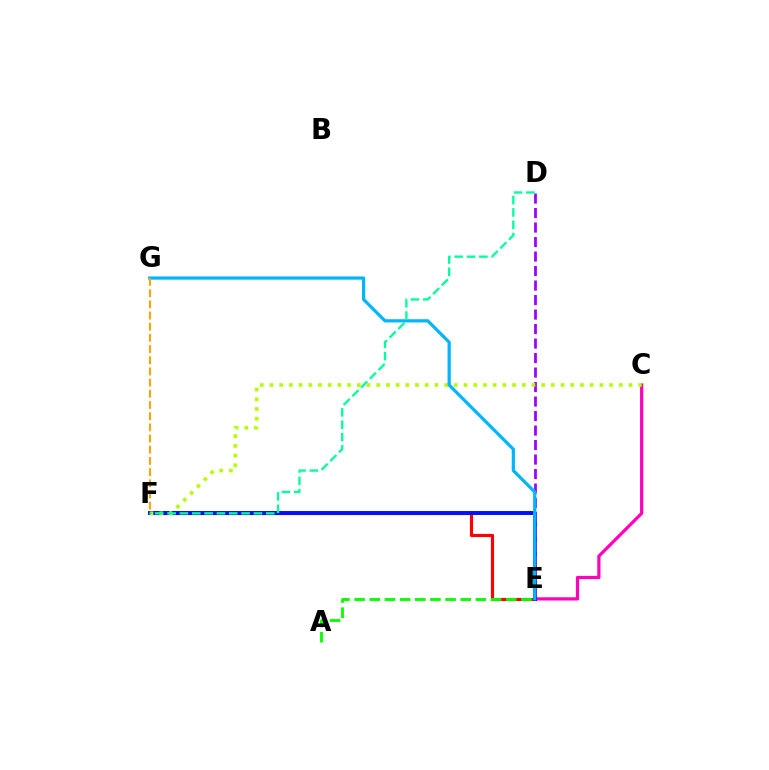{('E', 'F'): [{'color': '#ff0000', 'line_style': 'solid', 'thickness': 2.27}, {'color': '#0010ff', 'line_style': 'solid', 'thickness': 2.83}], ('C', 'E'): [{'color': '#ff00bd', 'line_style': 'solid', 'thickness': 2.3}], ('A', 'E'): [{'color': '#08ff00', 'line_style': 'dashed', 'thickness': 2.06}], ('D', 'E'): [{'color': '#9b00ff', 'line_style': 'dashed', 'thickness': 1.97}], ('C', 'F'): [{'color': '#b3ff00', 'line_style': 'dotted', 'thickness': 2.64}], ('E', 'G'): [{'color': '#00b5ff', 'line_style': 'solid', 'thickness': 2.3}], ('F', 'G'): [{'color': '#ffa500', 'line_style': 'dashed', 'thickness': 1.52}], ('D', 'F'): [{'color': '#00ff9d', 'line_style': 'dashed', 'thickness': 1.68}]}